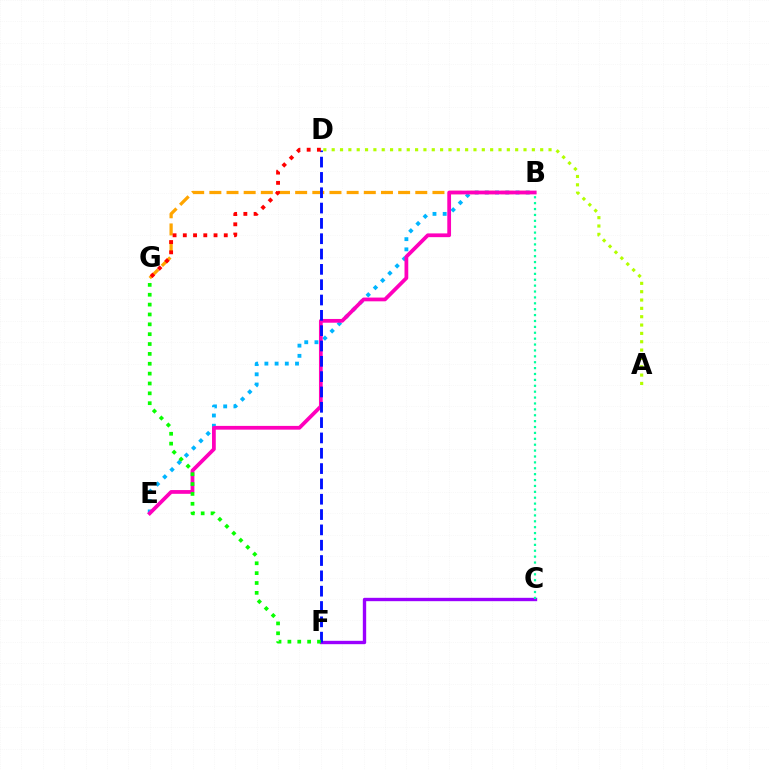{('B', 'E'): [{'color': '#00b5ff', 'line_style': 'dotted', 'thickness': 2.77}, {'color': '#ff00bd', 'line_style': 'solid', 'thickness': 2.7}], ('C', 'F'): [{'color': '#9b00ff', 'line_style': 'solid', 'thickness': 2.42}], ('B', 'G'): [{'color': '#ffa500', 'line_style': 'dashed', 'thickness': 2.33}], ('A', 'D'): [{'color': '#b3ff00', 'line_style': 'dotted', 'thickness': 2.27}], ('D', 'F'): [{'color': '#0010ff', 'line_style': 'dashed', 'thickness': 2.08}], ('F', 'G'): [{'color': '#08ff00', 'line_style': 'dotted', 'thickness': 2.68}], ('B', 'C'): [{'color': '#00ff9d', 'line_style': 'dotted', 'thickness': 1.6}], ('D', 'G'): [{'color': '#ff0000', 'line_style': 'dotted', 'thickness': 2.78}]}